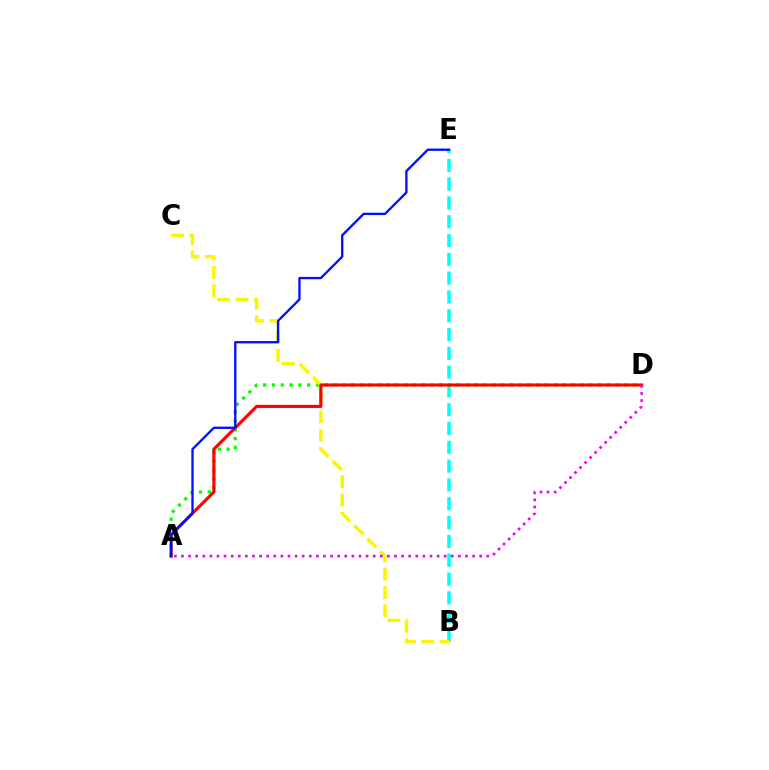{('B', 'E'): [{'color': '#00fff6', 'line_style': 'dashed', 'thickness': 2.55}], ('A', 'D'): [{'color': '#08ff00', 'line_style': 'dotted', 'thickness': 2.39}, {'color': '#ff0000', 'line_style': 'solid', 'thickness': 2.25}, {'color': '#ee00ff', 'line_style': 'dotted', 'thickness': 1.93}], ('B', 'C'): [{'color': '#fcf500', 'line_style': 'dashed', 'thickness': 2.5}], ('A', 'E'): [{'color': '#0010ff', 'line_style': 'solid', 'thickness': 1.67}]}